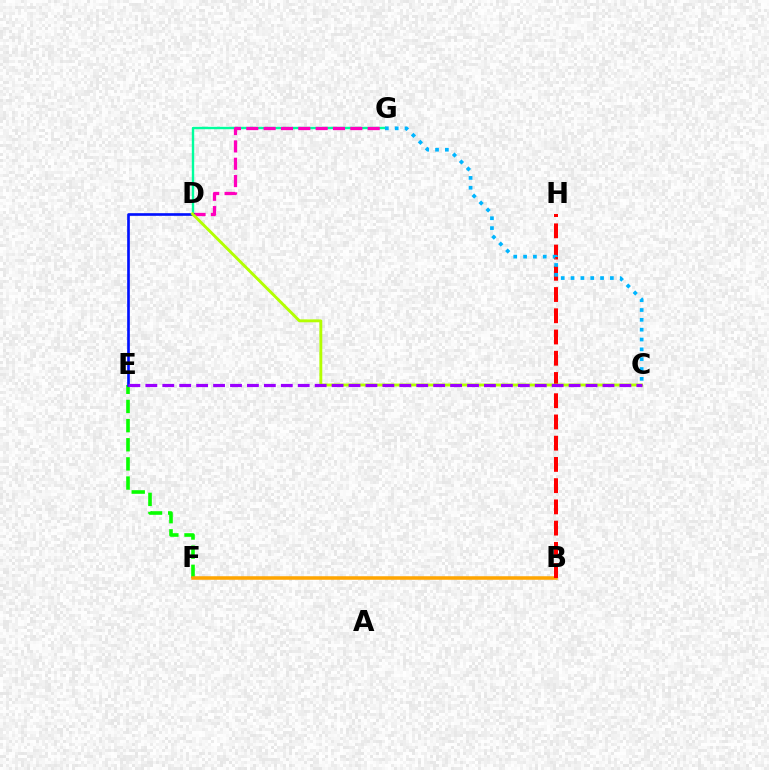{('D', 'G'): [{'color': '#00ff9d', 'line_style': 'solid', 'thickness': 1.72}, {'color': '#ff00bd', 'line_style': 'dashed', 'thickness': 2.36}], ('E', 'F'): [{'color': '#08ff00', 'line_style': 'dashed', 'thickness': 2.6}], ('B', 'F'): [{'color': '#ffa500', 'line_style': 'solid', 'thickness': 2.54}], ('B', 'H'): [{'color': '#ff0000', 'line_style': 'dashed', 'thickness': 2.88}], ('D', 'E'): [{'color': '#0010ff', 'line_style': 'solid', 'thickness': 1.92}], ('C', 'D'): [{'color': '#b3ff00', 'line_style': 'solid', 'thickness': 2.08}], ('C', 'E'): [{'color': '#9b00ff', 'line_style': 'dashed', 'thickness': 2.3}], ('C', 'G'): [{'color': '#00b5ff', 'line_style': 'dotted', 'thickness': 2.67}]}